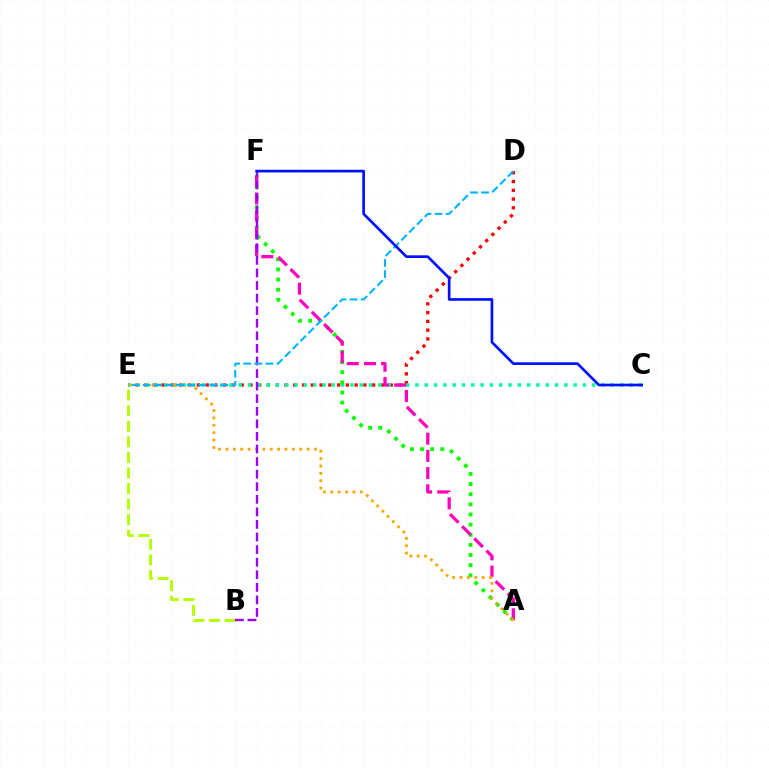{('D', 'E'): [{'color': '#ff0000', 'line_style': 'dotted', 'thickness': 2.38}, {'color': '#00b5ff', 'line_style': 'dashed', 'thickness': 1.5}], ('C', 'E'): [{'color': '#00ff9d', 'line_style': 'dotted', 'thickness': 2.53}], ('A', 'F'): [{'color': '#08ff00', 'line_style': 'dotted', 'thickness': 2.75}, {'color': '#ff00bd', 'line_style': 'dashed', 'thickness': 2.34}], ('A', 'E'): [{'color': '#ffa500', 'line_style': 'dotted', 'thickness': 2.01}], ('B', 'E'): [{'color': '#b3ff00', 'line_style': 'dashed', 'thickness': 2.12}], ('B', 'F'): [{'color': '#9b00ff', 'line_style': 'dashed', 'thickness': 1.71}], ('C', 'F'): [{'color': '#0010ff', 'line_style': 'solid', 'thickness': 1.93}]}